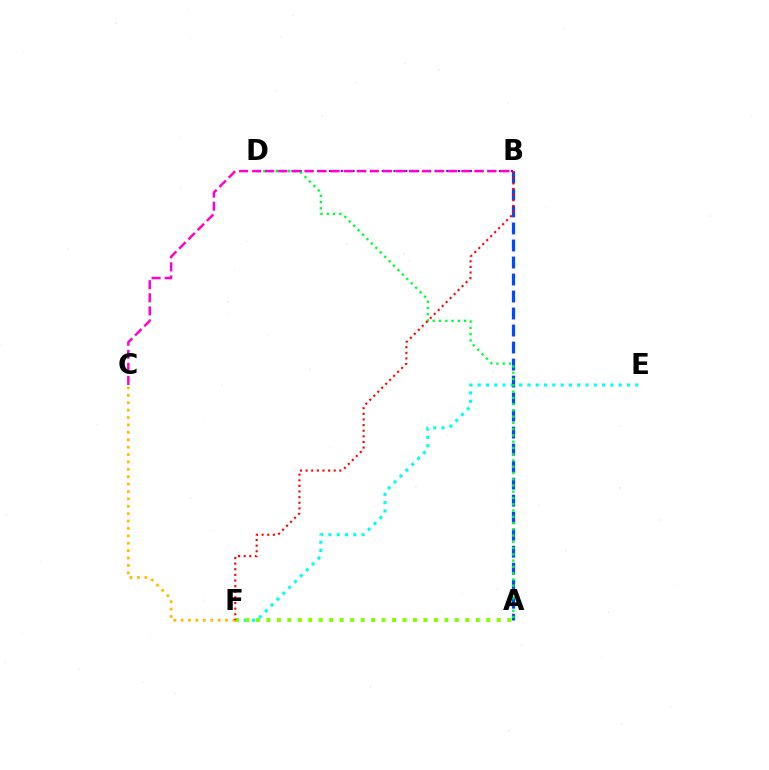{('C', 'F'): [{'color': '#ffbd00', 'line_style': 'dotted', 'thickness': 2.01}], ('E', 'F'): [{'color': '#00fff6', 'line_style': 'dotted', 'thickness': 2.25}], ('B', 'D'): [{'color': '#7200ff', 'line_style': 'dotted', 'thickness': 1.59}], ('A', 'B'): [{'color': '#004bff', 'line_style': 'dashed', 'thickness': 2.31}], ('A', 'D'): [{'color': '#00ff39', 'line_style': 'dotted', 'thickness': 1.7}], ('A', 'F'): [{'color': '#84ff00', 'line_style': 'dotted', 'thickness': 2.84}], ('B', 'C'): [{'color': '#ff00cf', 'line_style': 'dashed', 'thickness': 1.78}], ('B', 'F'): [{'color': '#ff0000', 'line_style': 'dotted', 'thickness': 1.53}]}